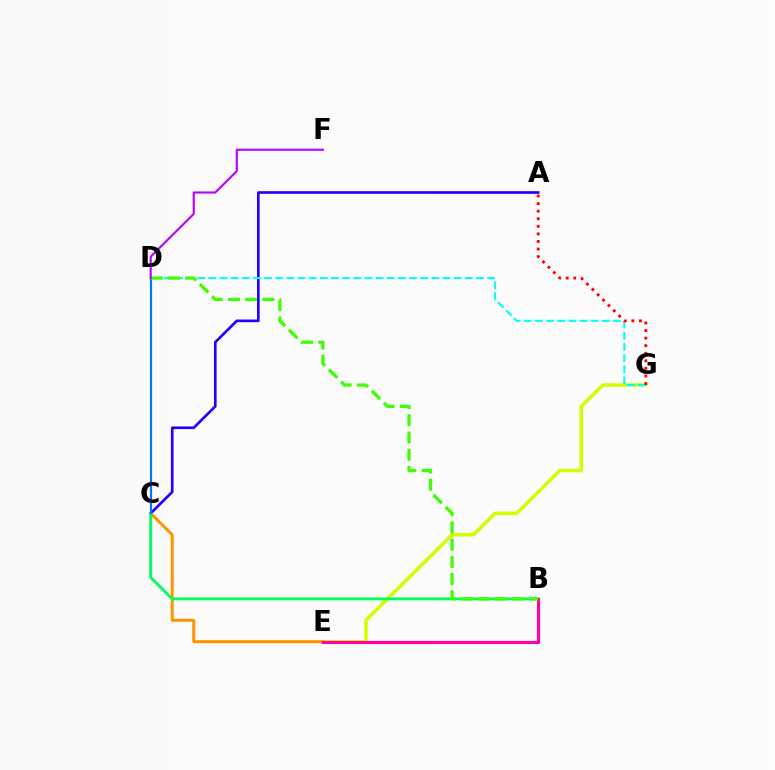{('A', 'C'): [{'color': '#2500ff', 'line_style': 'solid', 'thickness': 1.92}], ('E', 'G'): [{'color': '#d1ff00', 'line_style': 'solid', 'thickness': 2.54}], ('C', 'E'): [{'color': '#ff9400', 'line_style': 'solid', 'thickness': 2.16}], ('D', 'G'): [{'color': '#00fff6', 'line_style': 'dashed', 'thickness': 1.51}], ('B', 'C'): [{'color': '#00ff5c', 'line_style': 'solid', 'thickness': 2.08}], ('A', 'G'): [{'color': '#ff0000', 'line_style': 'dotted', 'thickness': 2.06}], ('B', 'E'): [{'color': '#ff00ac', 'line_style': 'solid', 'thickness': 2.25}], ('C', 'D'): [{'color': '#0074ff', 'line_style': 'solid', 'thickness': 1.56}], ('B', 'D'): [{'color': '#3dff00', 'line_style': 'dashed', 'thickness': 2.34}], ('D', 'F'): [{'color': '#b900ff', 'line_style': 'solid', 'thickness': 1.53}]}